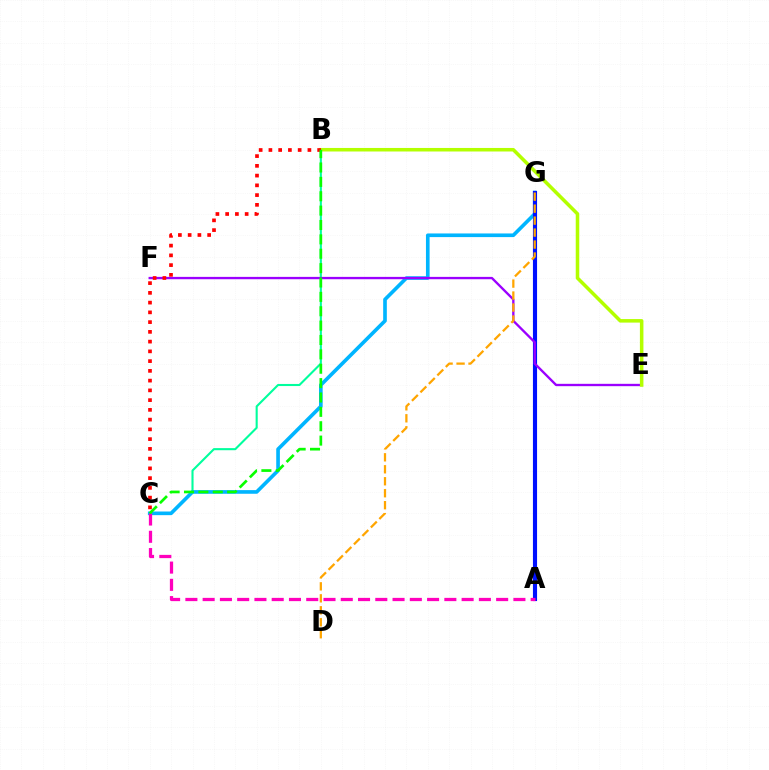{('B', 'C'): [{'color': '#00ff9d', 'line_style': 'solid', 'thickness': 1.51}, {'color': '#ff0000', 'line_style': 'dotted', 'thickness': 2.65}, {'color': '#08ff00', 'line_style': 'dashed', 'thickness': 1.95}], ('C', 'G'): [{'color': '#00b5ff', 'line_style': 'solid', 'thickness': 2.63}], ('A', 'G'): [{'color': '#0010ff', 'line_style': 'solid', 'thickness': 2.97}], ('E', 'F'): [{'color': '#9b00ff', 'line_style': 'solid', 'thickness': 1.69}], ('A', 'C'): [{'color': '#ff00bd', 'line_style': 'dashed', 'thickness': 2.35}], ('B', 'E'): [{'color': '#b3ff00', 'line_style': 'solid', 'thickness': 2.54}], ('D', 'G'): [{'color': '#ffa500', 'line_style': 'dashed', 'thickness': 1.63}]}